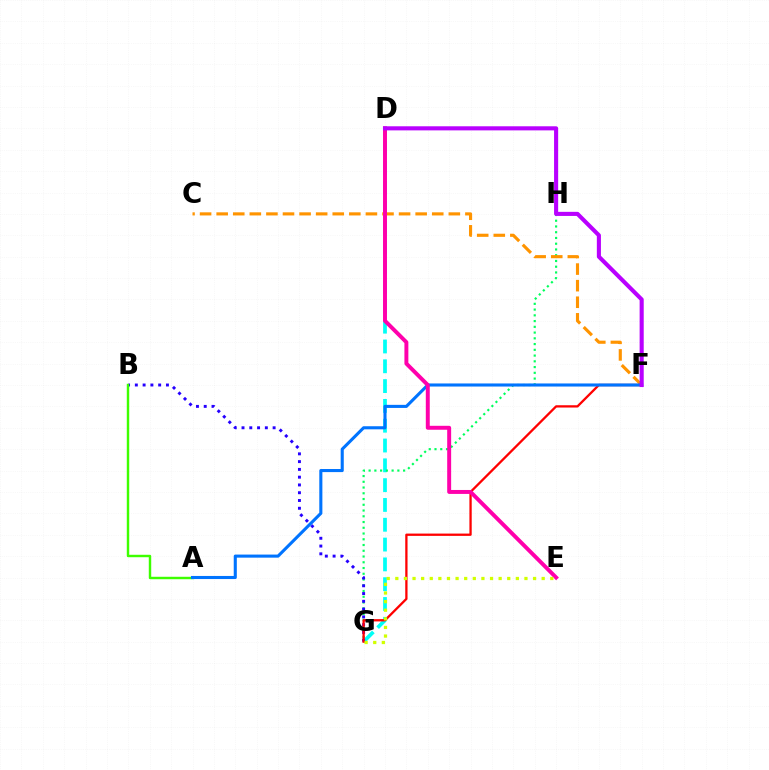{('D', 'G'): [{'color': '#00fff6', 'line_style': 'dashed', 'thickness': 2.69}], ('G', 'H'): [{'color': '#00ff5c', 'line_style': 'dotted', 'thickness': 1.56}], ('B', 'G'): [{'color': '#2500ff', 'line_style': 'dotted', 'thickness': 2.11}], ('A', 'B'): [{'color': '#3dff00', 'line_style': 'solid', 'thickness': 1.75}], ('C', 'F'): [{'color': '#ff9400', 'line_style': 'dashed', 'thickness': 2.25}], ('F', 'G'): [{'color': '#ff0000', 'line_style': 'solid', 'thickness': 1.65}], ('A', 'F'): [{'color': '#0074ff', 'line_style': 'solid', 'thickness': 2.22}], ('D', 'E'): [{'color': '#ff00ac', 'line_style': 'solid', 'thickness': 2.84}], ('D', 'F'): [{'color': '#b900ff', 'line_style': 'solid', 'thickness': 2.95}], ('E', 'G'): [{'color': '#d1ff00', 'line_style': 'dotted', 'thickness': 2.34}]}